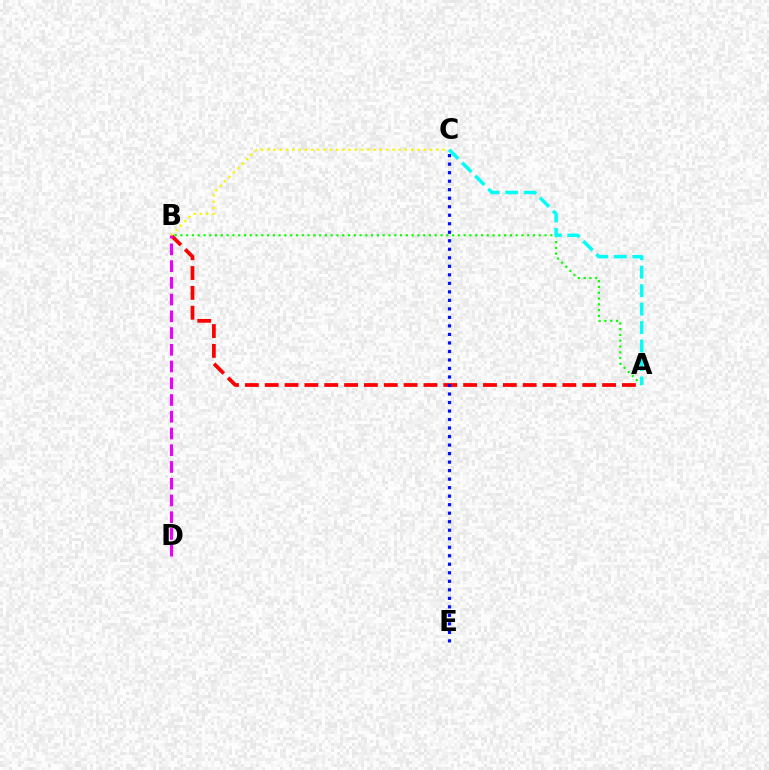{('A', 'B'): [{'color': '#ff0000', 'line_style': 'dashed', 'thickness': 2.7}, {'color': '#08ff00', 'line_style': 'dotted', 'thickness': 1.57}], ('C', 'E'): [{'color': '#0010ff', 'line_style': 'dotted', 'thickness': 2.31}], ('B', 'D'): [{'color': '#ee00ff', 'line_style': 'dashed', 'thickness': 2.27}], ('B', 'C'): [{'color': '#fcf500', 'line_style': 'dotted', 'thickness': 1.7}], ('A', 'C'): [{'color': '#00fff6', 'line_style': 'dashed', 'thickness': 2.51}]}